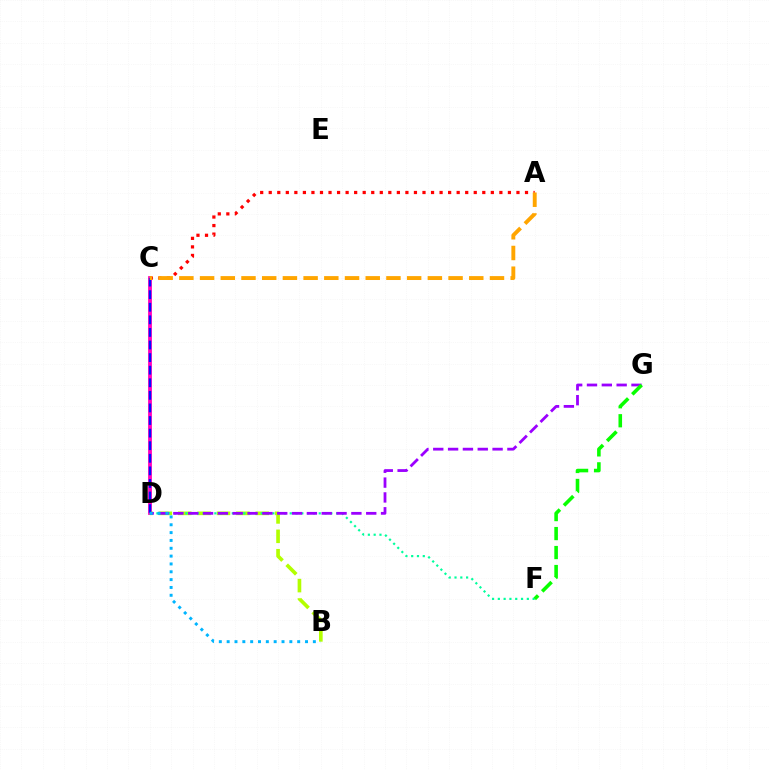{('A', 'C'): [{'color': '#ff0000', 'line_style': 'dotted', 'thickness': 2.32}, {'color': '#ffa500', 'line_style': 'dashed', 'thickness': 2.81}], ('C', 'D'): [{'color': '#ff00bd', 'line_style': 'solid', 'thickness': 2.73}, {'color': '#0010ff', 'line_style': 'dashed', 'thickness': 1.71}], ('B', 'D'): [{'color': '#b3ff00', 'line_style': 'dashed', 'thickness': 2.63}, {'color': '#00b5ff', 'line_style': 'dotted', 'thickness': 2.13}], ('D', 'F'): [{'color': '#00ff9d', 'line_style': 'dotted', 'thickness': 1.58}], ('D', 'G'): [{'color': '#9b00ff', 'line_style': 'dashed', 'thickness': 2.02}], ('F', 'G'): [{'color': '#08ff00', 'line_style': 'dashed', 'thickness': 2.58}]}